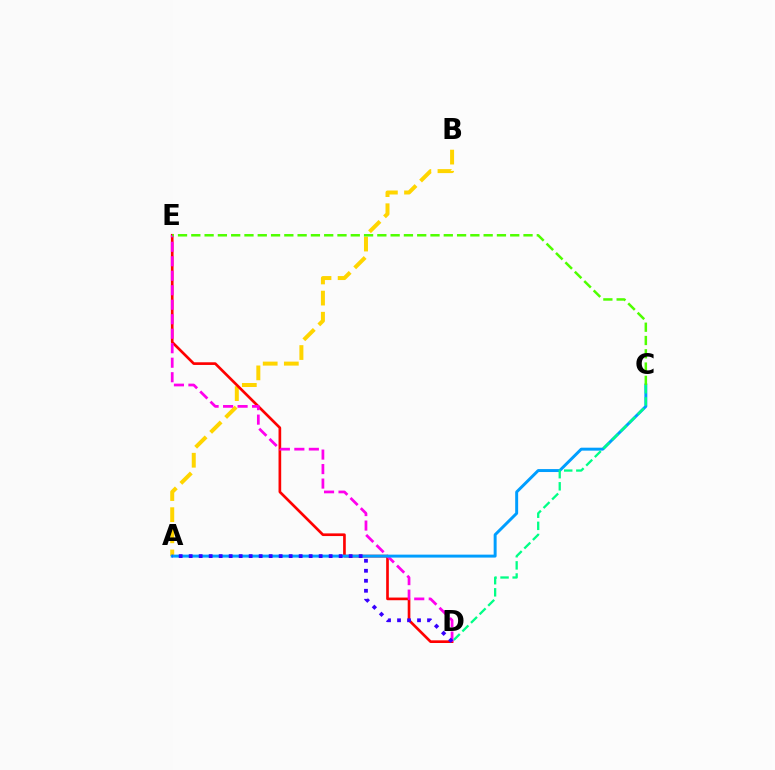{('A', 'B'): [{'color': '#ffd500', 'line_style': 'dashed', 'thickness': 2.87}], ('D', 'E'): [{'color': '#ff0000', 'line_style': 'solid', 'thickness': 1.92}, {'color': '#ff00ed', 'line_style': 'dashed', 'thickness': 1.97}], ('A', 'C'): [{'color': '#009eff', 'line_style': 'solid', 'thickness': 2.13}], ('C', 'E'): [{'color': '#4fff00', 'line_style': 'dashed', 'thickness': 1.81}], ('C', 'D'): [{'color': '#00ff86', 'line_style': 'dashed', 'thickness': 1.65}], ('A', 'D'): [{'color': '#3700ff', 'line_style': 'dotted', 'thickness': 2.72}]}